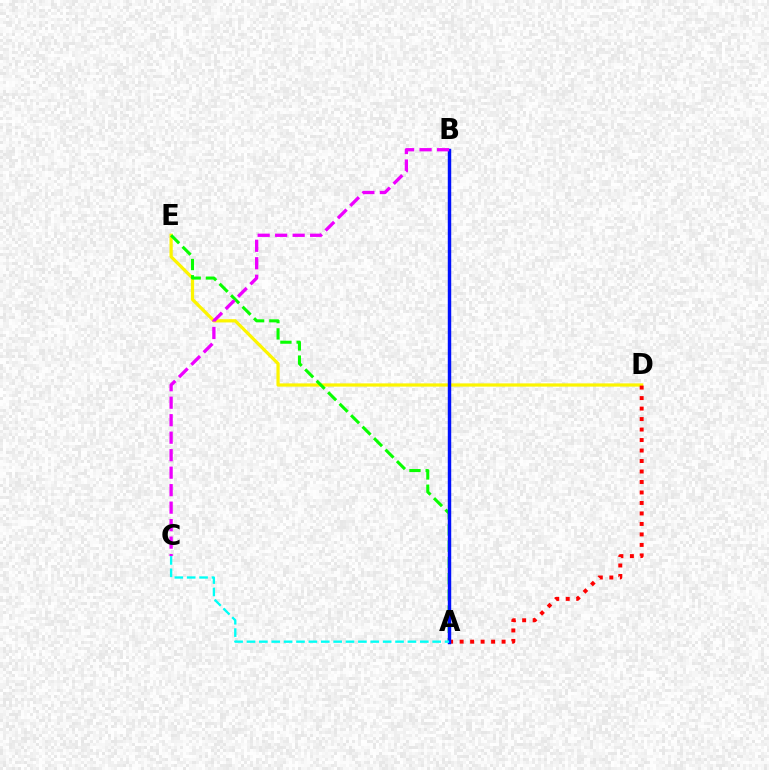{('D', 'E'): [{'color': '#fcf500', 'line_style': 'solid', 'thickness': 2.33}], ('A', 'E'): [{'color': '#08ff00', 'line_style': 'dashed', 'thickness': 2.2}], ('A', 'D'): [{'color': '#ff0000', 'line_style': 'dotted', 'thickness': 2.85}], ('A', 'B'): [{'color': '#0010ff', 'line_style': 'solid', 'thickness': 2.47}], ('A', 'C'): [{'color': '#00fff6', 'line_style': 'dashed', 'thickness': 1.68}], ('B', 'C'): [{'color': '#ee00ff', 'line_style': 'dashed', 'thickness': 2.38}]}